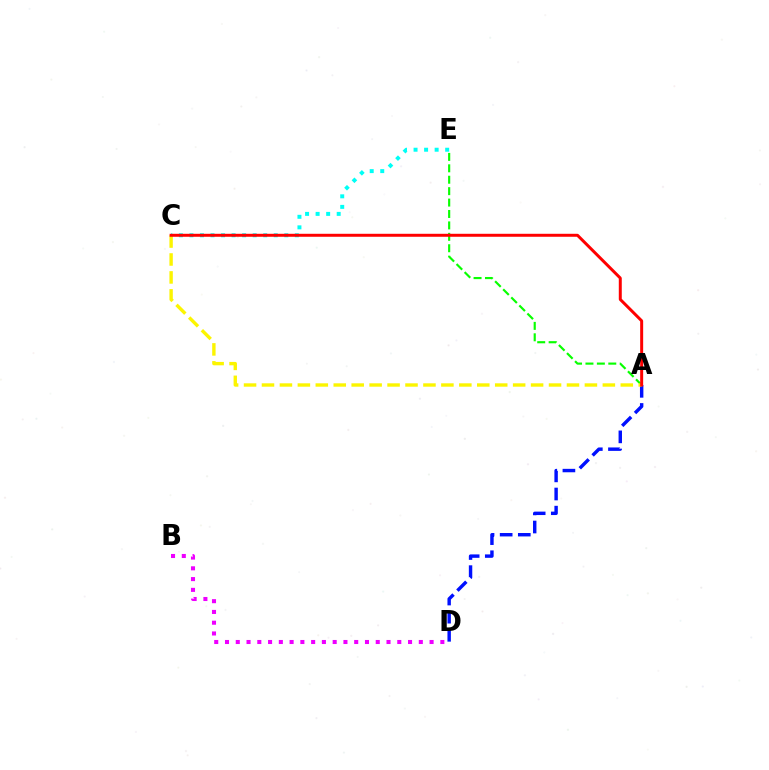{('C', 'E'): [{'color': '#00fff6', 'line_style': 'dotted', 'thickness': 2.86}], ('A', 'D'): [{'color': '#0010ff', 'line_style': 'dashed', 'thickness': 2.46}], ('B', 'D'): [{'color': '#ee00ff', 'line_style': 'dotted', 'thickness': 2.93}], ('A', 'E'): [{'color': '#08ff00', 'line_style': 'dashed', 'thickness': 1.55}], ('A', 'C'): [{'color': '#fcf500', 'line_style': 'dashed', 'thickness': 2.44}, {'color': '#ff0000', 'line_style': 'solid', 'thickness': 2.15}]}